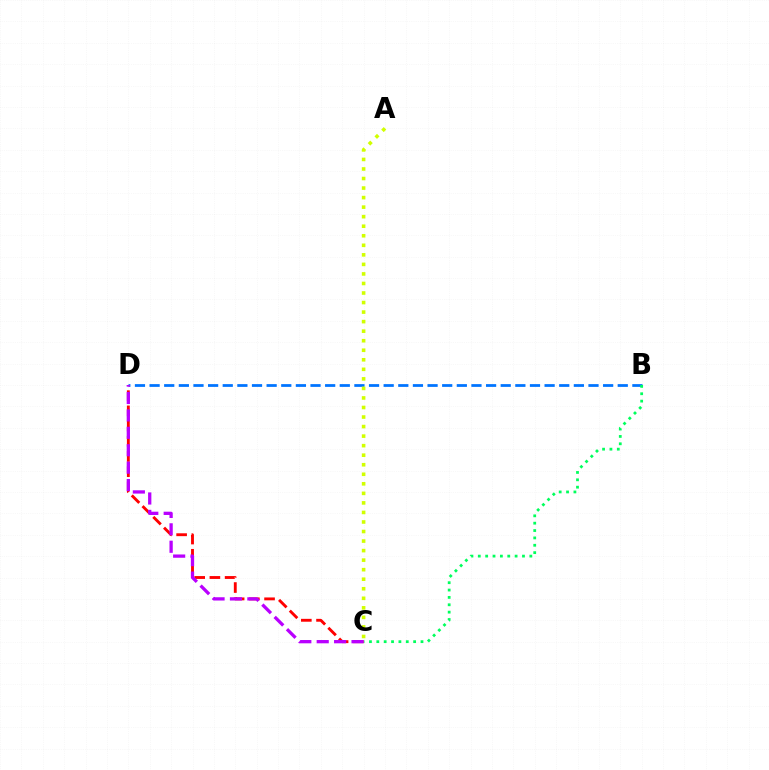{('B', 'D'): [{'color': '#0074ff', 'line_style': 'dashed', 'thickness': 1.99}], ('B', 'C'): [{'color': '#00ff5c', 'line_style': 'dotted', 'thickness': 2.0}], ('C', 'D'): [{'color': '#ff0000', 'line_style': 'dashed', 'thickness': 2.07}, {'color': '#b900ff', 'line_style': 'dashed', 'thickness': 2.37}], ('A', 'C'): [{'color': '#d1ff00', 'line_style': 'dotted', 'thickness': 2.59}]}